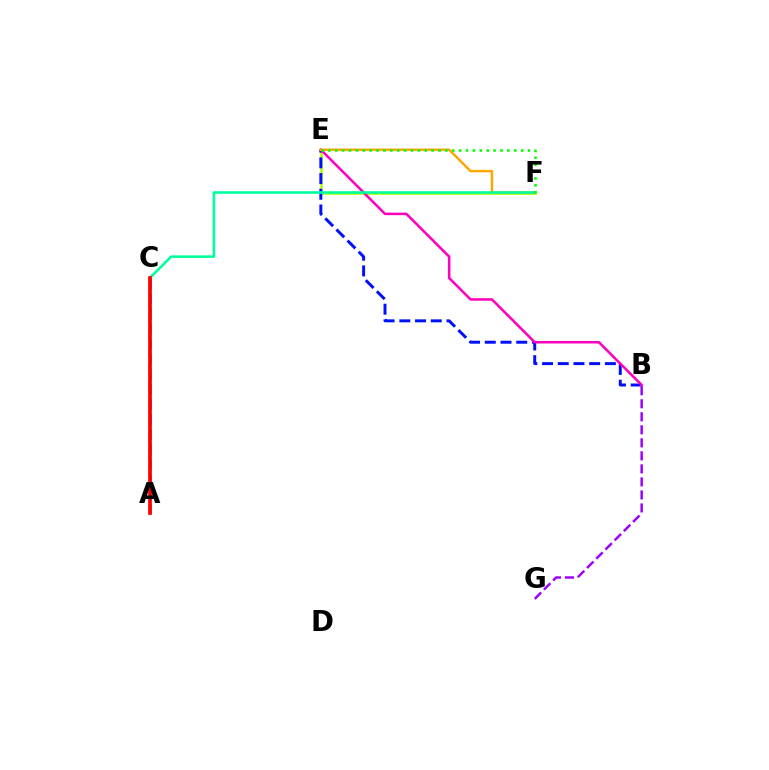{('E', 'F'): [{'color': '#b3ff00', 'line_style': 'solid', 'thickness': 1.88}, {'color': '#ffa500', 'line_style': 'solid', 'thickness': 1.76}, {'color': '#08ff00', 'line_style': 'dotted', 'thickness': 1.87}], ('B', 'E'): [{'color': '#0010ff', 'line_style': 'dashed', 'thickness': 2.14}, {'color': '#ff00bd', 'line_style': 'solid', 'thickness': 1.83}], ('A', 'C'): [{'color': '#00b5ff', 'line_style': 'dashed', 'thickness': 2.05}, {'color': '#ff0000', 'line_style': 'solid', 'thickness': 2.67}], ('B', 'G'): [{'color': '#9b00ff', 'line_style': 'dashed', 'thickness': 1.77}], ('C', 'F'): [{'color': '#00ff9d', 'line_style': 'solid', 'thickness': 1.87}]}